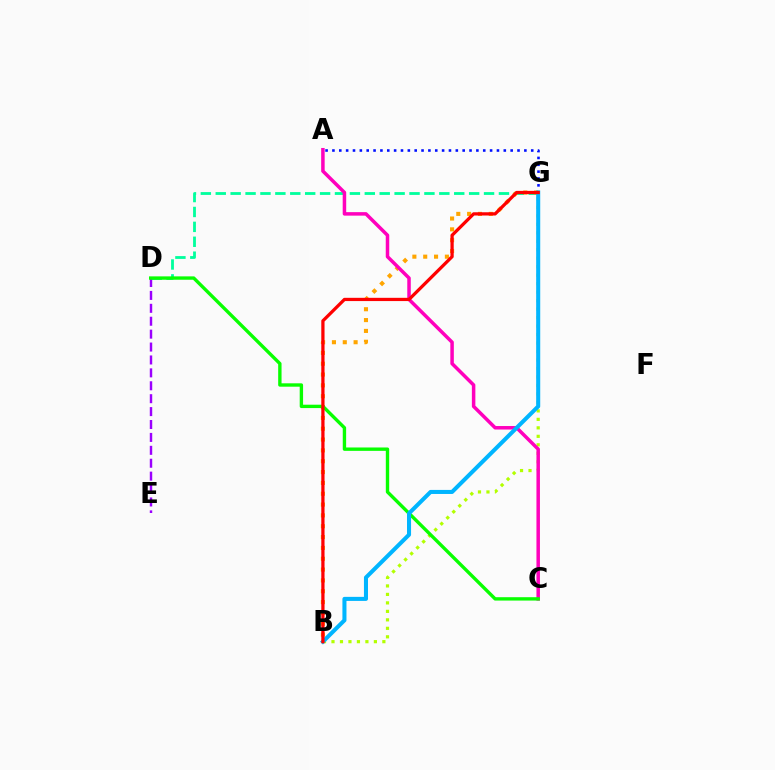{('D', 'G'): [{'color': '#00ff9d', 'line_style': 'dashed', 'thickness': 2.02}], ('D', 'E'): [{'color': '#9b00ff', 'line_style': 'dashed', 'thickness': 1.75}], ('B', 'G'): [{'color': '#ffa500', 'line_style': 'dotted', 'thickness': 2.94}, {'color': '#b3ff00', 'line_style': 'dotted', 'thickness': 2.3}, {'color': '#00b5ff', 'line_style': 'solid', 'thickness': 2.92}, {'color': '#ff0000', 'line_style': 'solid', 'thickness': 2.34}], ('A', 'G'): [{'color': '#0010ff', 'line_style': 'dotted', 'thickness': 1.86}], ('A', 'C'): [{'color': '#ff00bd', 'line_style': 'solid', 'thickness': 2.52}], ('C', 'D'): [{'color': '#08ff00', 'line_style': 'solid', 'thickness': 2.43}]}